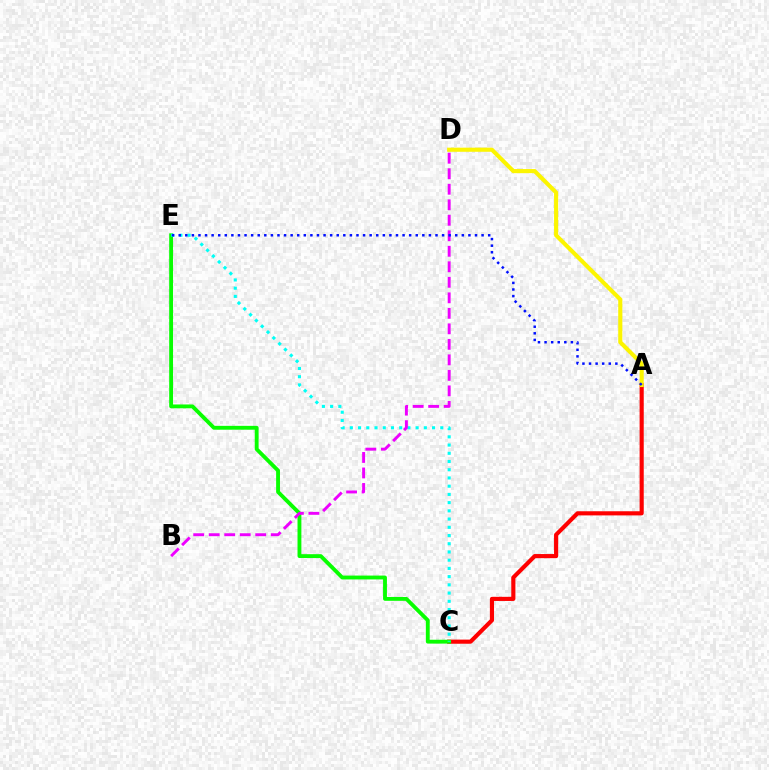{('A', 'C'): [{'color': '#ff0000', 'line_style': 'solid', 'thickness': 2.98}], ('C', 'E'): [{'color': '#08ff00', 'line_style': 'solid', 'thickness': 2.77}, {'color': '#00fff6', 'line_style': 'dotted', 'thickness': 2.23}], ('A', 'D'): [{'color': '#fcf500', 'line_style': 'solid', 'thickness': 2.96}], ('B', 'D'): [{'color': '#ee00ff', 'line_style': 'dashed', 'thickness': 2.11}], ('A', 'E'): [{'color': '#0010ff', 'line_style': 'dotted', 'thickness': 1.79}]}